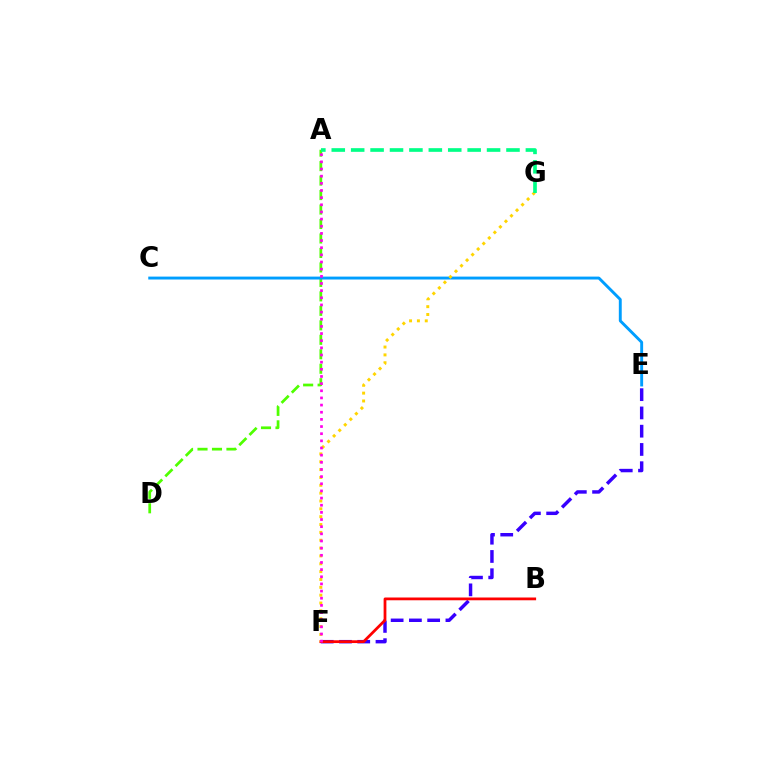{('E', 'F'): [{'color': '#3700ff', 'line_style': 'dashed', 'thickness': 2.48}], ('A', 'D'): [{'color': '#4fff00', 'line_style': 'dashed', 'thickness': 1.97}], ('C', 'E'): [{'color': '#009eff', 'line_style': 'solid', 'thickness': 2.09}], ('B', 'F'): [{'color': '#ff0000', 'line_style': 'solid', 'thickness': 2.0}], ('F', 'G'): [{'color': '#ffd500', 'line_style': 'dotted', 'thickness': 2.13}], ('A', 'F'): [{'color': '#ff00ed', 'line_style': 'dotted', 'thickness': 1.94}], ('A', 'G'): [{'color': '#00ff86', 'line_style': 'dashed', 'thickness': 2.64}]}